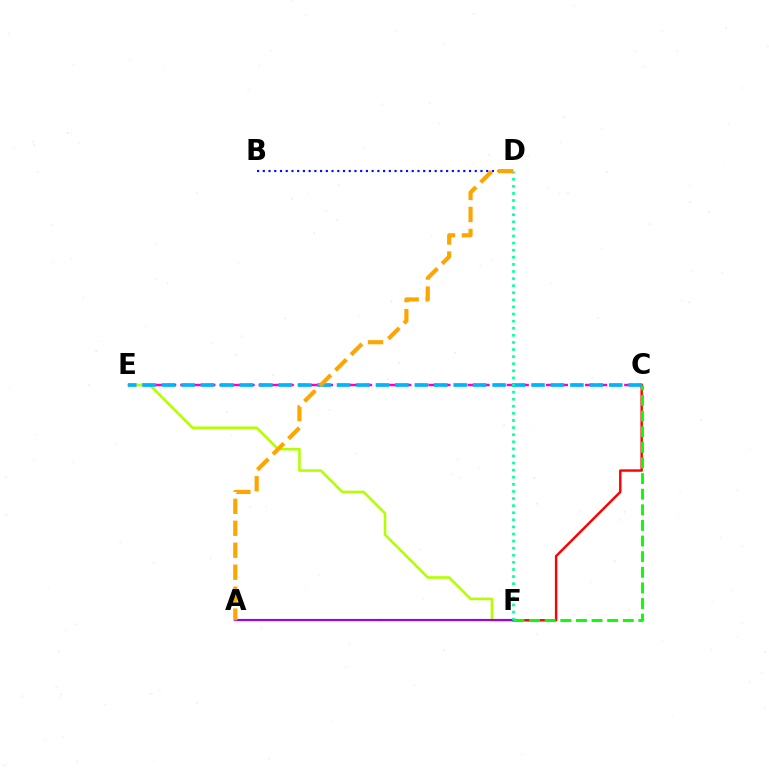{('C', 'E'): [{'color': '#ff00bd', 'line_style': 'dashed', 'thickness': 1.77}, {'color': '#00b5ff', 'line_style': 'dashed', 'thickness': 2.64}], ('E', 'F'): [{'color': '#b3ff00', 'line_style': 'solid', 'thickness': 1.87}], ('C', 'F'): [{'color': '#ff0000', 'line_style': 'solid', 'thickness': 1.74}, {'color': '#08ff00', 'line_style': 'dashed', 'thickness': 2.12}], ('B', 'D'): [{'color': '#0010ff', 'line_style': 'dotted', 'thickness': 1.56}], ('A', 'F'): [{'color': '#9b00ff', 'line_style': 'solid', 'thickness': 1.55}], ('D', 'F'): [{'color': '#00ff9d', 'line_style': 'dotted', 'thickness': 1.93}], ('A', 'D'): [{'color': '#ffa500', 'line_style': 'dashed', 'thickness': 2.98}]}